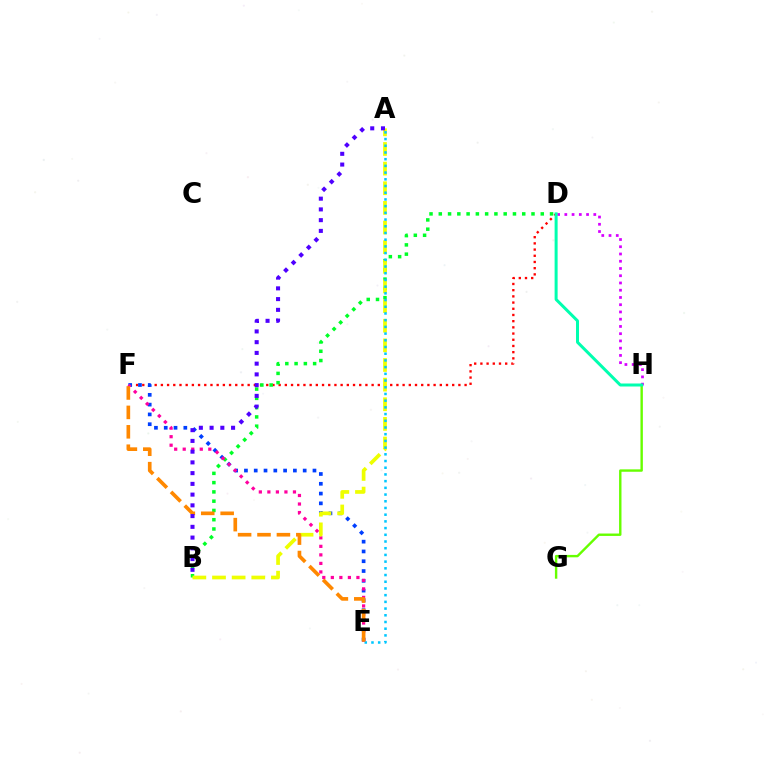{('D', 'F'): [{'color': '#ff0000', 'line_style': 'dotted', 'thickness': 1.68}], ('B', 'D'): [{'color': '#00ff27', 'line_style': 'dotted', 'thickness': 2.52}], ('E', 'F'): [{'color': '#003fff', 'line_style': 'dotted', 'thickness': 2.66}, {'color': '#ff00a0', 'line_style': 'dotted', 'thickness': 2.32}, {'color': '#ff8800', 'line_style': 'dashed', 'thickness': 2.64}], ('A', 'B'): [{'color': '#eeff00', 'line_style': 'dashed', 'thickness': 2.67}, {'color': '#4f00ff', 'line_style': 'dotted', 'thickness': 2.92}], ('G', 'H'): [{'color': '#66ff00', 'line_style': 'solid', 'thickness': 1.73}], ('A', 'E'): [{'color': '#00c7ff', 'line_style': 'dotted', 'thickness': 1.82}], ('D', 'H'): [{'color': '#d600ff', 'line_style': 'dotted', 'thickness': 1.97}, {'color': '#00ffaf', 'line_style': 'solid', 'thickness': 2.16}]}